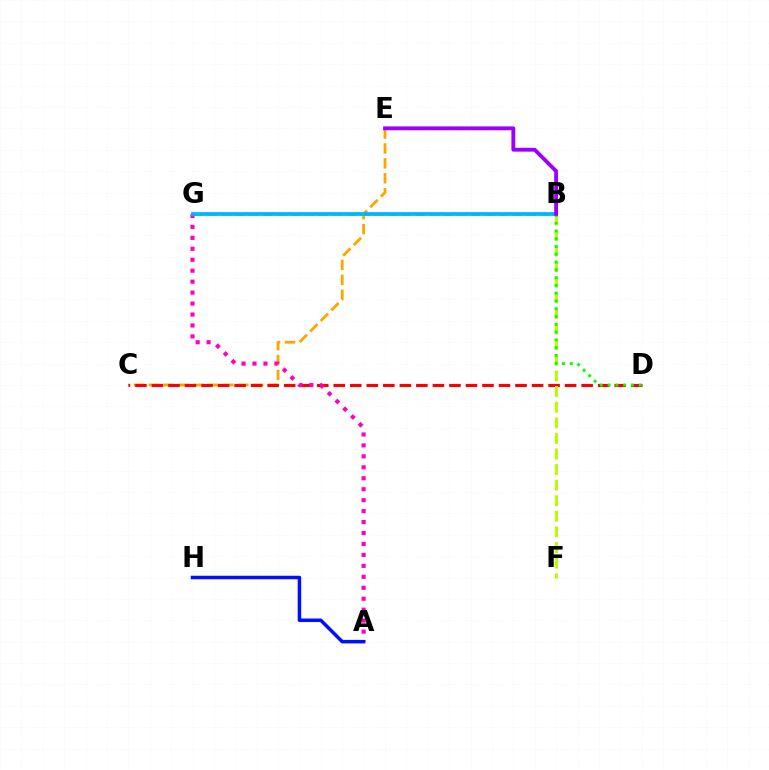{('C', 'E'): [{'color': '#ffa500', 'line_style': 'dashed', 'thickness': 2.03}], ('C', 'D'): [{'color': '#ff0000', 'line_style': 'dashed', 'thickness': 2.25}], ('B', 'G'): [{'color': '#00ff9d', 'line_style': 'dashed', 'thickness': 1.88}, {'color': '#00b5ff', 'line_style': 'solid', 'thickness': 2.69}], ('A', 'G'): [{'color': '#ff00bd', 'line_style': 'dotted', 'thickness': 2.98}], ('B', 'F'): [{'color': '#b3ff00', 'line_style': 'dashed', 'thickness': 2.12}], ('A', 'H'): [{'color': '#0010ff', 'line_style': 'solid', 'thickness': 2.53}], ('B', 'D'): [{'color': '#08ff00', 'line_style': 'dotted', 'thickness': 2.11}], ('B', 'E'): [{'color': '#9b00ff', 'line_style': 'solid', 'thickness': 2.77}]}